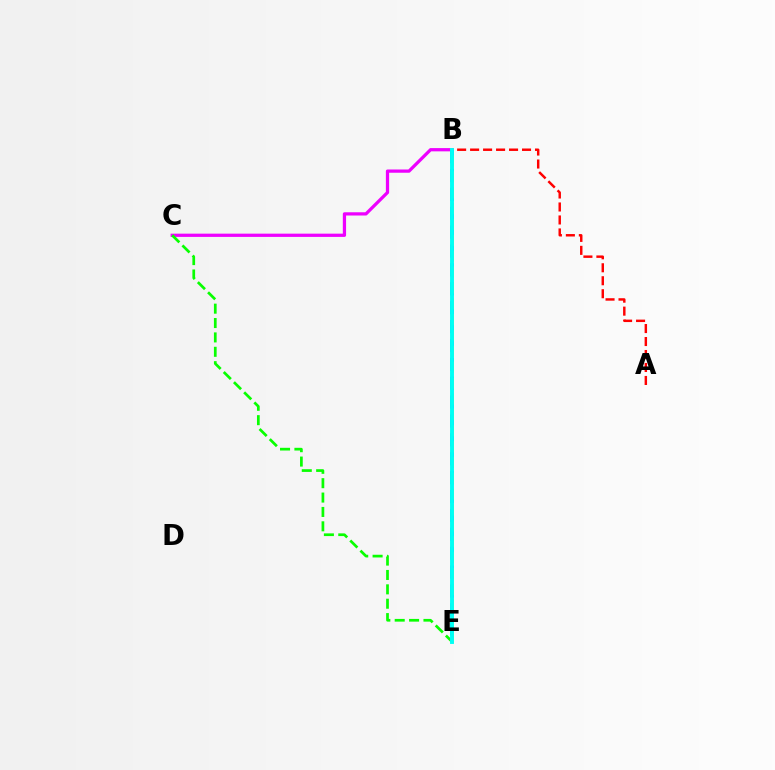{('B', 'C'): [{'color': '#ee00ff', 'line_style': 'solid', 'thickness': 2.34}], ('A', 'B'): [{'color': '#ff0000', 'line_style': 'dashed', 'thickness': 1.76}], ('B', 'E'): [{'color': '#0010ff', 'line_style': 'dashed', 'thickness': 2.57}, {'color': '#fcf500', 'line_style': 'dashed', 'thickness': 2.16}, {'color': '#00fff6', 'line_style': 'solid', 'thickness': 2.81}], ('C', 'E'): [{'color': '#08ff00', 'line_style': 'dashed', 'thickness': 1.95}]}